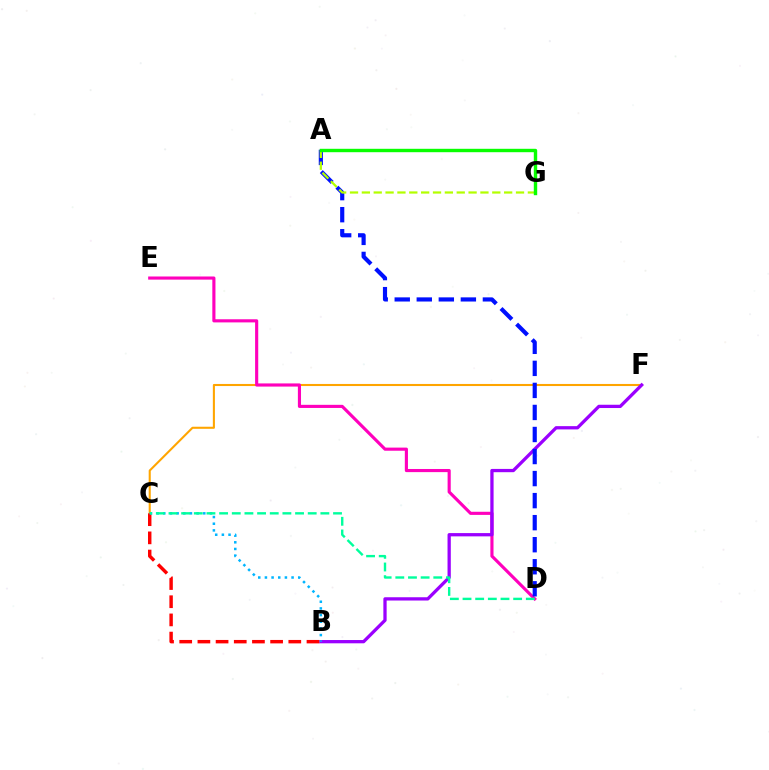{('C', 'F'): [{'color': '#ffa500', 'line_style': 'solid', 'thickness': 1.5}], ('D', 'E'): [{'color': '#ff00bd', 'line_style': 'solid', 'thickness': 2.26}], ('B', 'F'): [{'color': '#9b00ff', 'line_style': 'solid', 'thickness': 2.36}], ('B', 'C'): [{'color': '#ff0000', 'line_style': 'dashed', 'thickness': 2.47}, {'color': '#00b5ff', 'line_style': 'dotted', 'thickness': 1.81}], ('C', 'D'): [{'color': '#00ff9d', 'line_style': 'dashed', 'thickness': 1.72}], ('A', 'D'): [{'color': '#0010ff', 'line_style': 'dashed', 'thickness': 2.99}], ('A', 'G'): [{'color': '#b3ff00', 'line_style': 'dashed', 'thickness': 1.61}, {'color': '#08ff00', 'line_style': 'solid', 'thickness': 2.45}]}